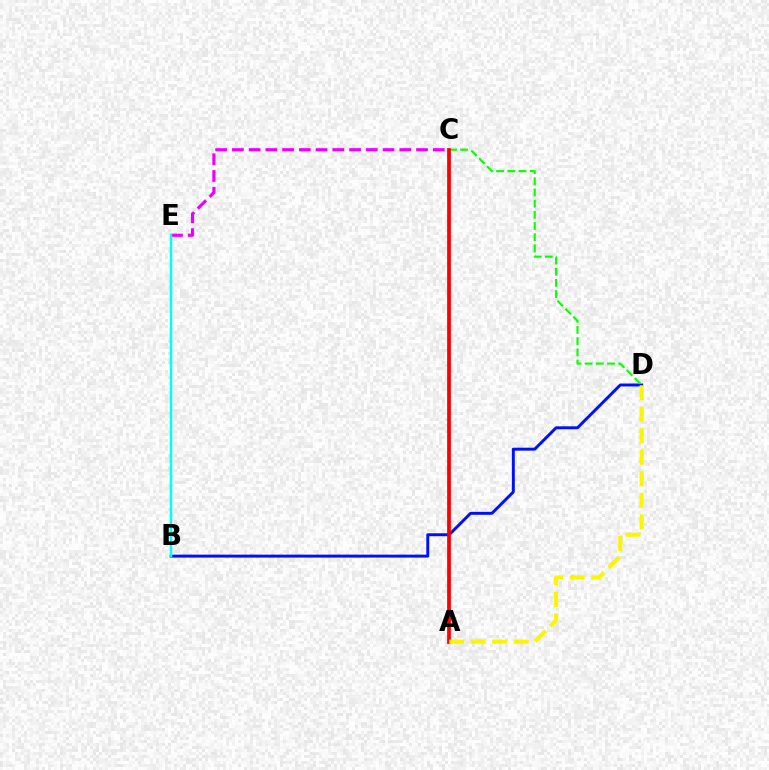{('B', 'D'): [{'color': '#0010ff', 'line_style': 'solid', 'thickness': 2.12}], ('C', 'E'): [{'color': '#ee00ff', 'line_style': 'dashed', 'thickness': 2.27}], ('C', 'D'): [{'color': '#08ff00', 'line_style': 'dashed', 'thickness': 1.52}], ('B', 'E'): [{'color': '#00fff6', 'line_style': 'solid', 'thickness': 1.79}], ('A', 'C'): [{'color': '#ff0000', 'line_style': 'solid', 'thickness': 2.69}], ('A', 'D'): [{'color': '#fcf500', 'line_style': 'dashed', 'thickness': 2.92}]}